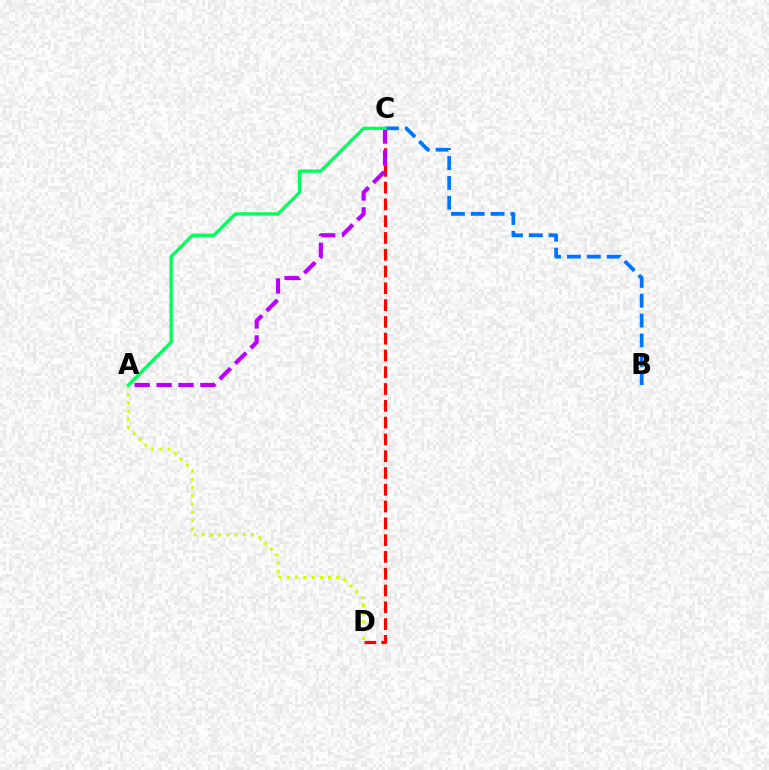{('C', 'D'): [{'color': '#ff0000', 'line_style': 'dashed', 'thickness': 2.28}], ('A', 'C'): [{'color': '#b900ff', 'line_style': 'dashed', 'thickness': 2.98}, {'color': '#00ff5c', 'line_style': 'solid', 'thickness': 2.36}], ('B', 'C'): [{'color': '#0074ff', 'line_style': 'dashed', 'thickness': 2.7}], ('A', 'D'): [{'color': '#d1ff00', 'line_style': 'dotted', 'thickness': 2.24}]}